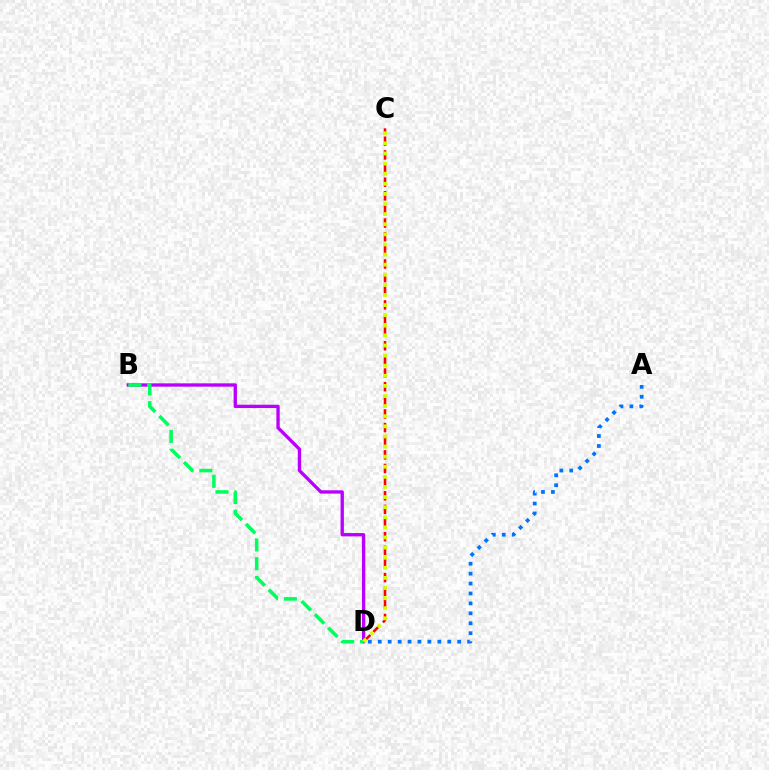{('C', 'D'): [{'color': '#ff0000', 'line_style': 'dashed', 'thickness': 1.85}, {'color': '#d1ff00', 'line_style': 'dotted', 'thickness': 2.75}], ('A', 'D'): [{'color': '#0074ff', 'line_style': 'dotted', 'thickness': 2.7}], ('B', 'D'): [{'color': '#b900ff', 'line_style': 'solid', 'thickness': 2.4}, {'color': '#00ff5c', 'line_style': 'dashed', 'thickness': 2.55}]}